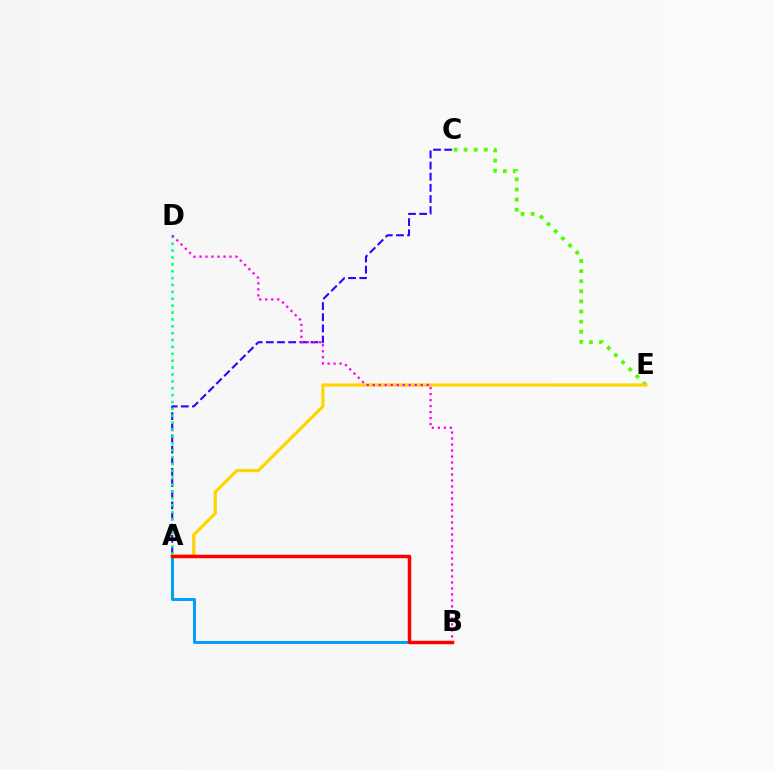{('C', 'E'): [{'color': '#4fff00', 'line_style': 'dotted', 'thickness': 2.74}], ('A', 'C'): [{'color': '#3700ff', 'line_style': 'dashed', 'thickness': 1.51}], ('A', 'D'): [{'color': '#00ff86', 'line_style': 'dotted', 'thickness': 1.87}], ('A', 'E'): [{'color': '#ffd500', 'line_style': 'solid', 'thickness': 2.27}], ('B', 'D'): [{'color': '#ff00ed', 'line_style': 'dotted', 'thickness': 1.63}], ('A', 'B'): [{'color': '#009eff', 'line_style': 'solid', 'thickness': 2.12}, {'color': '#ff0000', 'line_style': 'solid', 'thickness': 2.52}]}